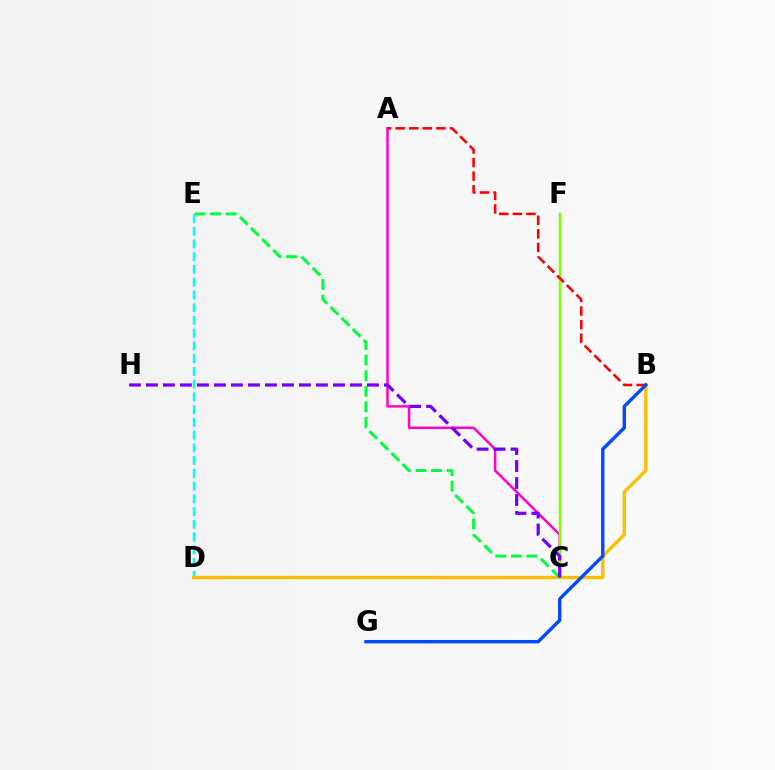{('D', 'E'): [{'color': '#00fff6', 'line_style': 'dashed', 'thickness': 1.73}], ('A', 'C'): [{'color': '#ff00cf', 'line_style': 'solid', 'thickness': 1.79}], ('B', 'D'): [{'color': '#ffbd00', 'line_style': 'solid', 'thickness': 2.41}], ('C', 'F'): [{'color': '#84ff00', 'line_style': 'solid', 'thickness': 1.79}], ('C', 'E'): [{'color': '#00ff39', 'line_style': 'dashed', 'thickness': 2.12}], ('C', 'H'): [{'color': '#7200ff', 'line_style': 'dashed', 'thickness': 2.31}], ('A', 'B'): [{'color': '#ff0000', 'line_style': 'dashed', 'thickness': 1.85}], ('B', 'G'): [{'color': '#004bff', 'line_style': 'solid', 'thickness': 2.45}]}